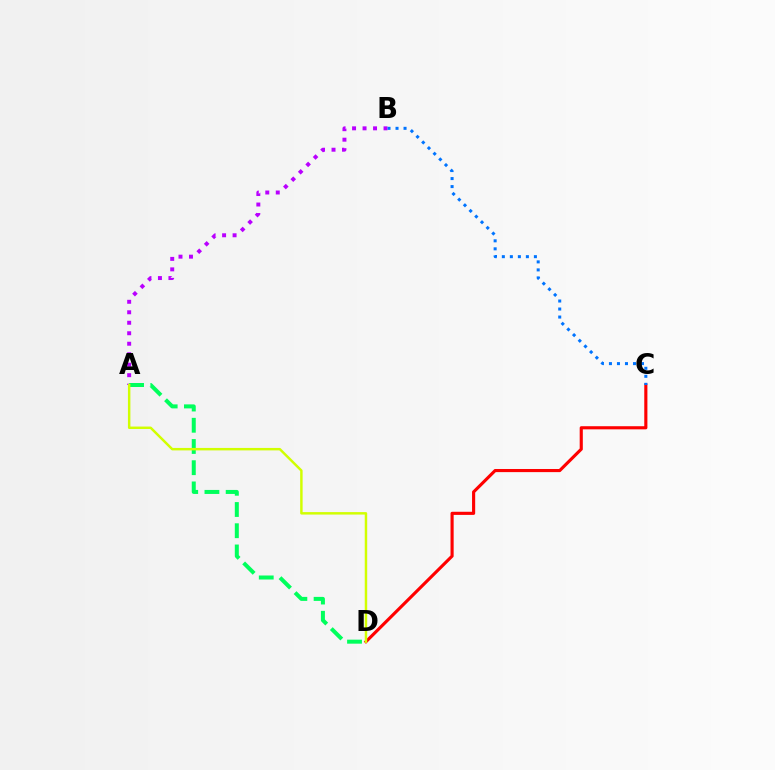{('C', 'D'): [{'color': '#ff0000', 'line_style': 'solid', 'thickness': 2.25}], ('A', 'B'): [{'color': '#b900ff', 'line_style': 'dotted', 'thickness': 2.85}], ('B', 'C'): [{'color': '#0074ff', 'line_style': 'dotted', 'thickness': 2.18}], ('A', 'D'): [{'color': '#00ff5c', 'line_style': 'dashed', 'thickness': 2.88}, {'color': '#d1ff00', 'line_style': 'solid', 'thickness': 1.77}]}